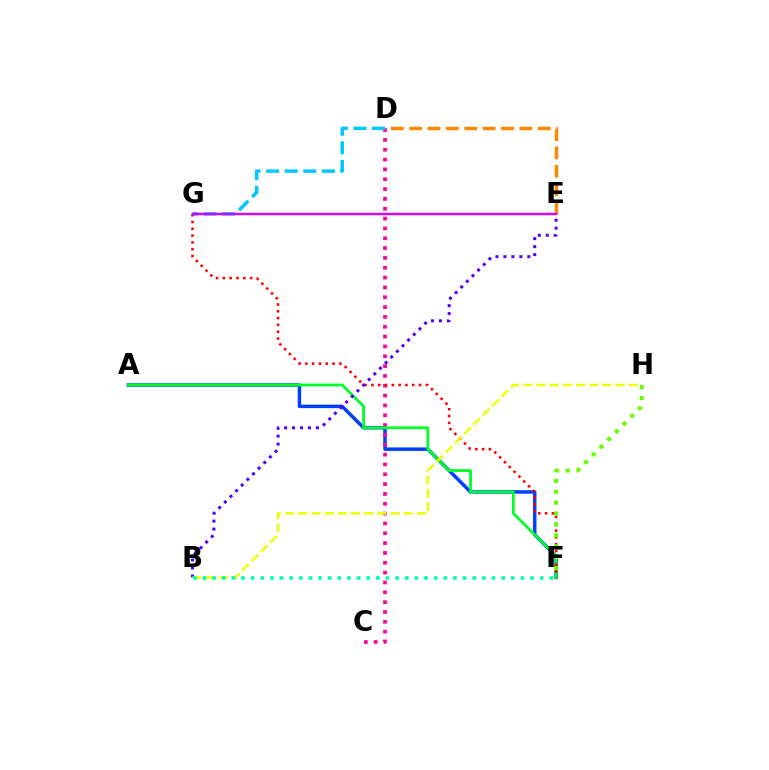{('A', 'F'): [{'color': '#003fff', 'line_style': 'solid', 'thickness': 2.51}, {'color': '#00ff27', 'line_style': 'solid', 'thickness': 1.99}], ('C', 'D'): [{'color': '#ff00a0', 'line_style': 'dotted', 'thickness': 2.67}], ('D', 'G'): [{'color': '#00c7ff', 'line_style': 'dashed', 'thickness': 2.52}], ('D', 'E'): [{'color': '#ff8800', 'line_style': 'dashed', 'thickness': 2.5}], ('F', 'G'): [{'color': '#ff0000', 'line_style': 'dotted', 'thickness': 1.85}], ('B', 'E'): [{'color': '#4f00ff', 'line_style': 'dotted', 'thickness': 2.16}], ('E', 'G'): [{'color': '#d600ff', 'line_style': 'solid', 'thickness': 1.78}], ('B', 'H'): [{'color': '#eeff00', 'line_style': 'dashed', 'thickness': 1.79}], ('B', 'F'): [{'color': '#00ffaf', 'line_style': 'dotted', 'thickness': 2.62}], ('F', 'H'): [{'color': '#66ff00', 'line_style': 'dotted', 'thickness': 2.96}]}